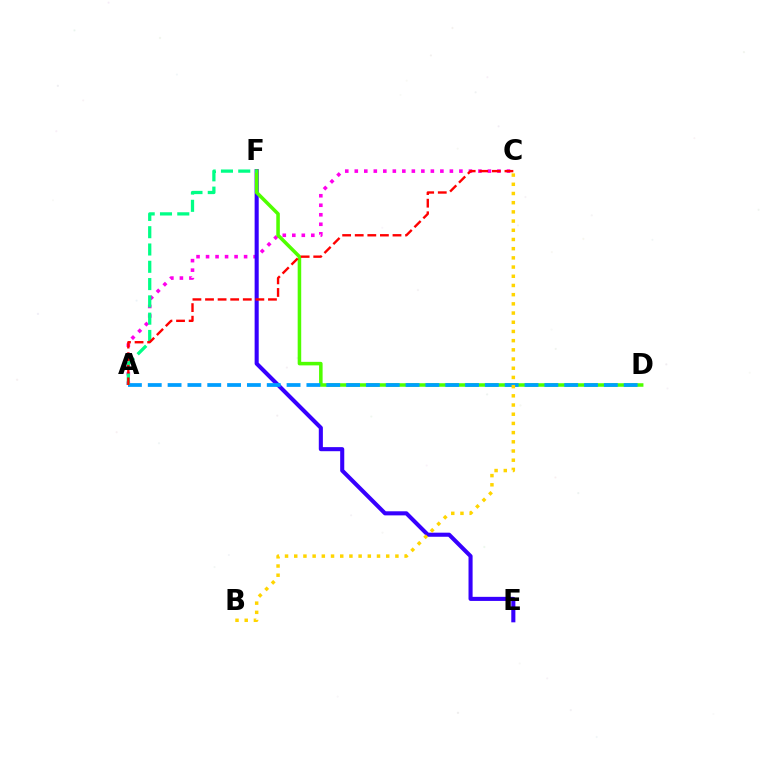{('A', 'C'): [{'color': '#ff00ed', 'line_style': 'dotted', 'thickness': 2.58}, {'color': '#ff0000', 'line_style': 'dashed', 'thickness': 1.71}], ('E', 'F'): [{'color': '#3700ff', 'line_style': 'solid', 'thickness': 2.94}], ('D', 'F'): [{'color': '#4fff00', 'line_style': 'solid', 'thickness': 2.55}], ('A', 'D'): [{'color': '#009eff', 'line_style': 'dashed', 'thickness': 2.69}], ('B', 'C'): [{'color': '#ffd500', 'line_style': 'dotted', 'thickness': 2.5}], ('A', 'F'): [{'color': '#00ff86', 'line_style': 'dashed', 'thickness': 2.35}]}